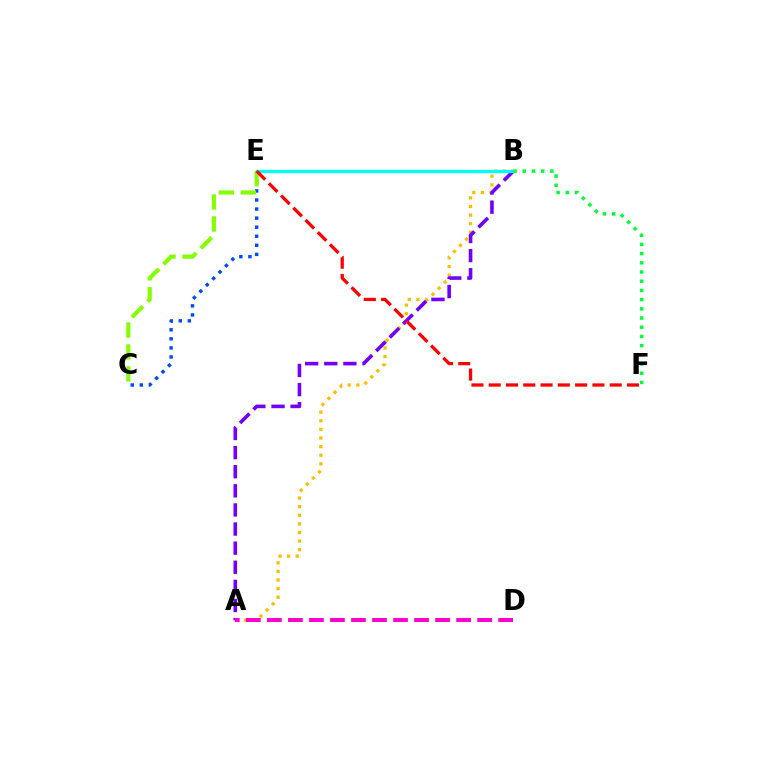{('C', 'E'): [{'color': '#004bff', 'line_style': 'dotted', 'thickness': 2.46}, {'color': '#84ff00', 'line_style': 'dashed', 'thickness': 2.99}], ('A', 'B'): [{'color': '#ffbd00', 'line_style': 'dotted', 'thickness': 2.34}, {'color': '#7200ff', 'line_style': 'dashed', 'thickness': 2.6}], ('A', 'D'): [{'color': '#ff00cf', 'line_style': 'dashed', 'thickness': 2.86}], ('B', 'E'): [{'color': '#00fff6', 'line_style': 'solid', 'thickness': 2.37}], ('B', 'F'): [{'color': '#00ff39', 'line_style': 'dotted', 'thickness': 2.5}], ('E', 'F'): [{'color': '#ff0000', 'line_style': 'dashed', 'thickness': 2.35}]}